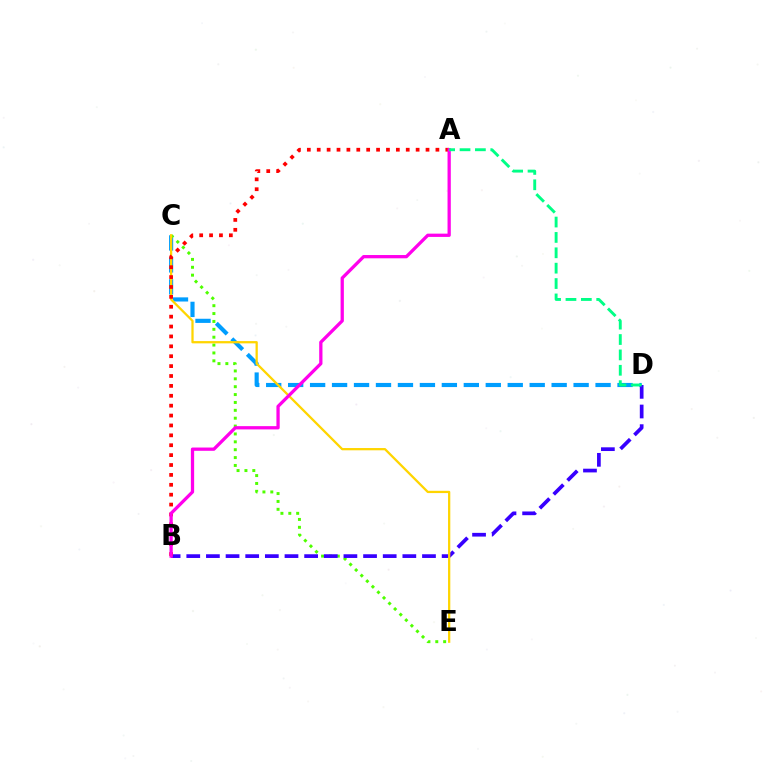{('C', 'D'): [{'color': '#009eff', 'line_style': 'dashed', 'thickness': 2.98}], ('C', 'E'): [{'color': '#4fff00', 'line_style': 'dotted', 'thickness': 2.14}, {'color': '#ffd500', 'line_style': 'solid', 'thickness': 1.63}], ('B', 'D'): [{'color': '#3700ff', 'line_style': 'dashed', 'thickness': 2.67}], ('A', 'B'): [{'color': '#ff0000', 'line_style': 'dotted', 'thickness': 2.69}, {'color': '#ff00ed', 'line_style': 'solid', 'thickness': 2.36}], ('A', 'D'): [{'color': '#00ff86', 'line_style': 'dashed', 'thickness': 2.09}]}